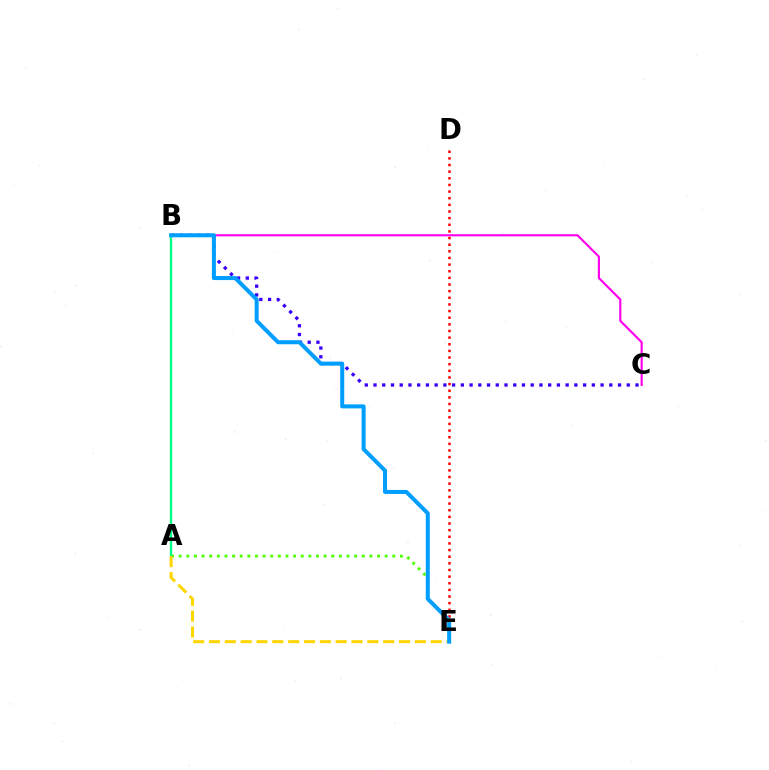{('B', 'C'): [{'color': '#ff00ed', 'line_style': 'solid', 'thickness': 1.55}, {'color': '#3700ff', 'line_style': 'dotted', 'thickness': 2.37}], ('D', 'E'): [{'color': '#ff0000', 'line_style': 'dotted', 'thickness': 1.8}], ('A', 'E'): [{'color': '#4fff00', 'line_style': 'dotted', 'thickness': 2.07}, {'color': '#ffd500', 'line_style': 'dashed', 'thickness': 2.15}], ('A', 'B'): [{'color': '#00ff86', 'line_style': 'solid', 'thickness': 1.69}], ('B', 'E'): [{'color': '#009eff', 'line_style': 'solid', 'thickness': 2.89}]}